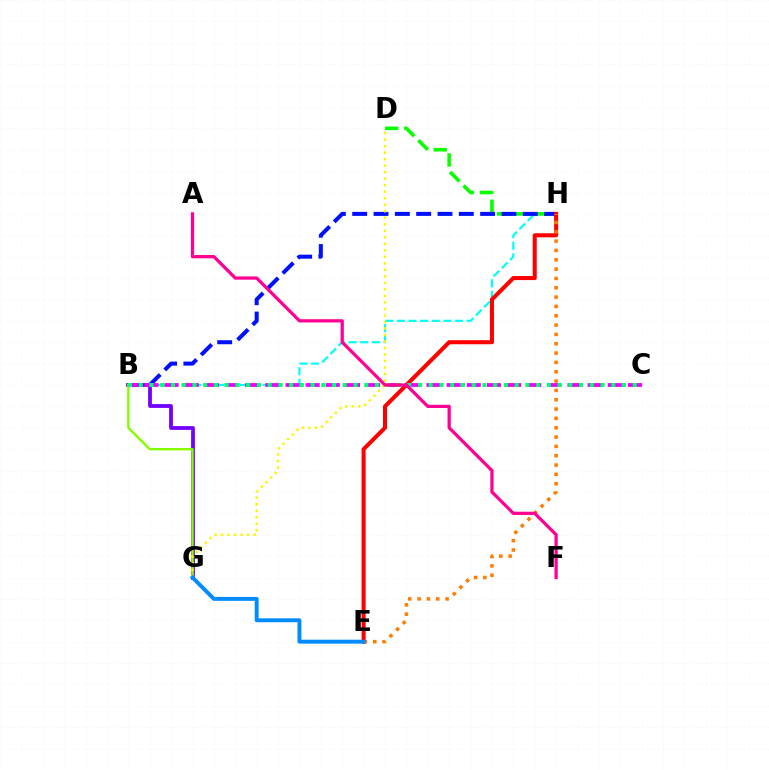{('B', 'H'): [{'color': '#00fff6', 'line_style': 'dashed', 'thickness': 1.58}, {'color': '#0010ff', 'line_style': 'dashed', 'thickness': 2.9}], ('D', 'H'): [{'color': '#08ff00', 'line_style': 'dashed', 'thickness': 2.6}], ('E', 'H'): [{'color': '#ff0000', 'line_style': 'solid', 'thickness': 2.91}, {'color': '#ff7c00', 'line_style': 'dotted', 'thickness': 2.54}], ('B', 'G'): [{'color': '#7200ff', 'line_style': 'solid', 'thickness': 2.72}, {'color': '#84ff00', 'line_style': 'solid', 'thickness': 1.73}], ('B', 'C'): [{'color': '#ee00ff', 'line_style': 'dashed', 'thickness': 2.74}, {'color': '#00ff74', 'line_style': 'dotted', 'thickness': 2.92}], ('D', 'G'): [{'color': '#fcf500', 'line_style': 'dotted', 'thickness': 1.77}], ('A', 'F'): [{'color': '#ff0094', 'line_style': 'solid', 'thickness': 2.34}], ('E', 'G'): [{'color': '#008cff', 'line_style': 'solid', 'thickness': 2.82}]}